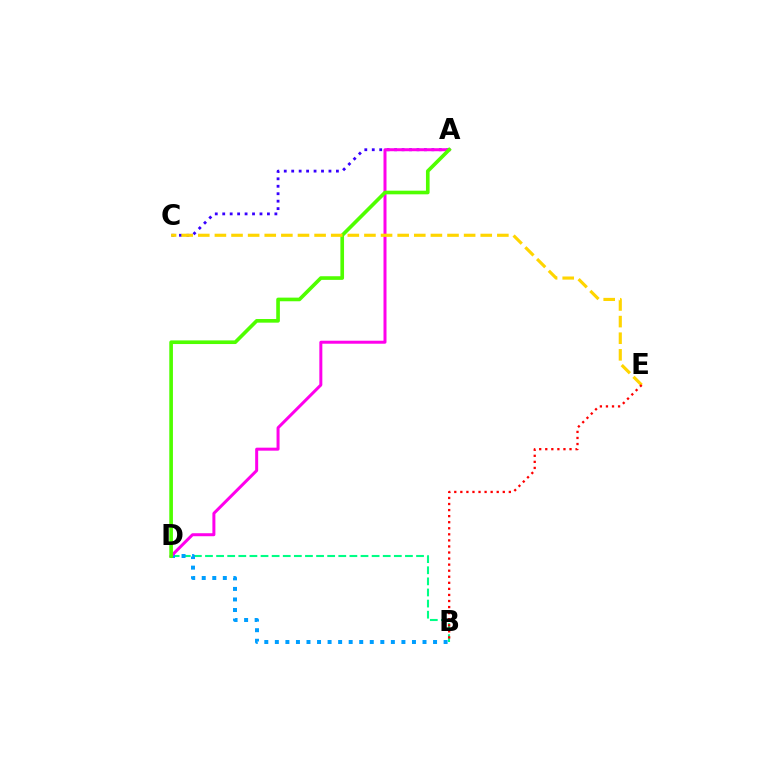{('B', 'D'): [{'color': '#00ff86', 'line_style': 'dashed', 'thickness': 1.51}, {'color': '#009eff', 'line_style': 'dotted', 'thickness': 2.87}], ('A', 'C'): [{'color': '#3700ff', 'line_style': 'dotted', 'thickness': 2.02}], ('A', 'D'): [{'color': '#ff00ed', 'line_style': 'solid', 'thickness': 2.16}, {'color': '#4fff00', 'line_style': 'solid', 'thickness': 2.62}], ('C', 'E'): [{'color': '#ffd500', 'line_style': 'dashed', 'thickness': 2.26}], ('B', 'E'): [{'color': '#ff0000', 'line_style': 'dotted', 'thickness': 1.65}]}